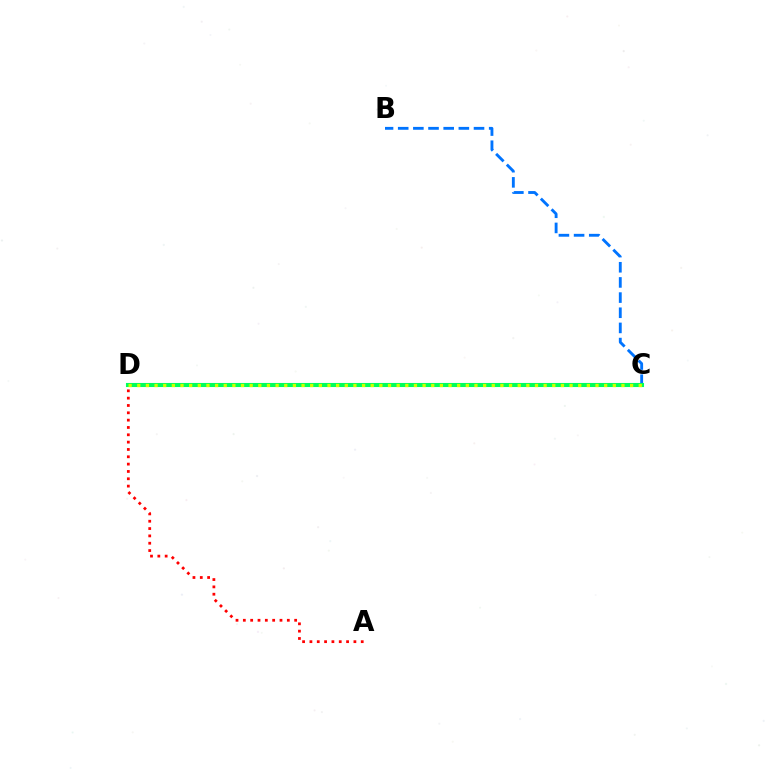{('C', 'D'): [{'color': '#b900ff', 'line_style': 'solid', 'thickness': 1.55}, {'color': '#00ff5c', 'line_style': 'solid', 'thickness': 2.94}, {'color': '#d1ff00', 'line_style': 'dotted', 'thickness': 2.35}], ('A', 'D'): [{'color': '#ff0000', 'line_style': 'dotted', 'thickness': 1.99}], ('B', 'C'): [{'color': '#0074ff', 'line_style': 'dashed', 'thickness': 2.06}]}